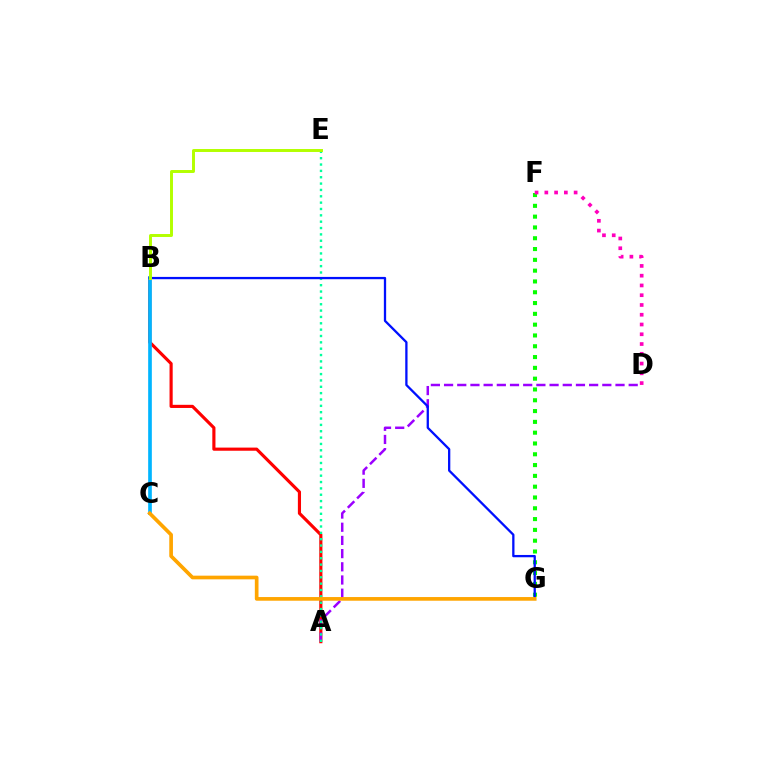{('A', 'B'): [{'color': '#ff0000', 'line_style': 'solid', 'thickness': 2.27}], ('F', 'G'): [{'color': '#08ff00', 'line_style': 'dotted', 'thickness': 2.93}], ('A', 'D'): [{'color': '#9b00ff', 'line_style': 'dashed', 'thickness': 1.79}], ('B', 'C'): [{'color': '#00b5ff', 'line_style': 'solid', 'thickness': 2.64}], ('A', 'E'): [{'color': '#00ff9d', 'line_style': 'dotted', 'thickness': 1.73}], ('D', 'F'): [{'color': '#ff00bd', 'line_style': 'dotted', 'thickness': 2.65}], ('B', 'G'): [{'color': '#0010ff', 'line_style': 'solid', 'thickness': 1.65}], ('B', 'E'): [{'color': '#b3ff00', 'line_style': 'solid', 'thickness': 2.12}], ('C', 'G'): [{'color': '#ffa500', 'line_style': 'solid', 'thickness': 2.65}]}